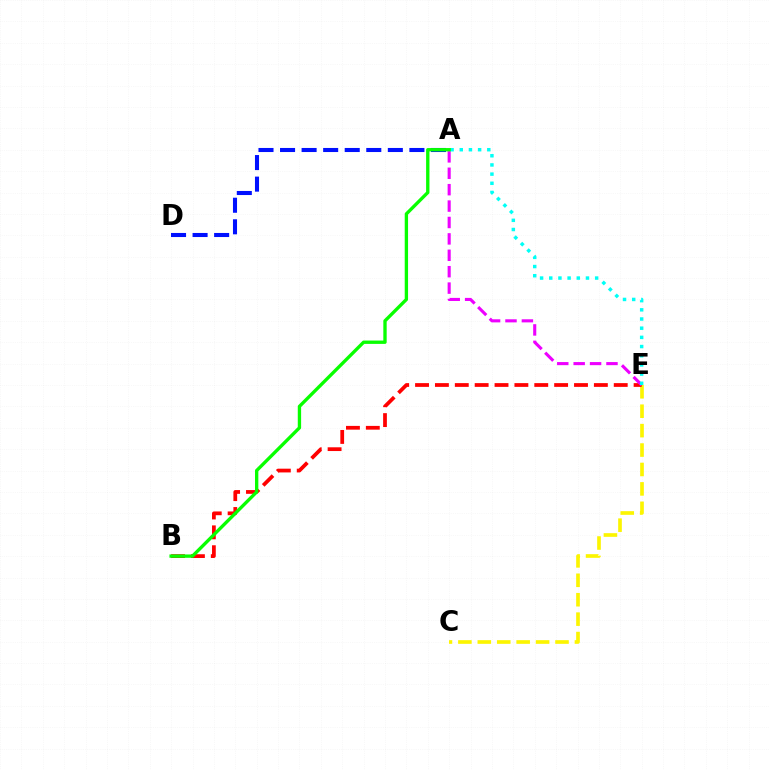{('C', 'E'): [{'color': '#fcf500', 'line_style': 'dashed', 'thickness': 2.64}], ('A', 'D'): [{'color': '#0010ff', 'line_style': 'dashed', 'thickness': 2.93}], ('B', 'E'): [{'color': '#ff0000', 'line_style': 'dashed', 'thickness': 2.7}], ('A', 'E'): [{'color': '#ee00ff', 'line_style': 'dashed', 'thickness': 2.23}, {'color': '#00fff6', 'line_style': 'dotted', 'thickness': 2.49}], ('A', 'B'): [{'color': '#08ff00', 'line_style': 'solid', 'thickness': 2.41}]}